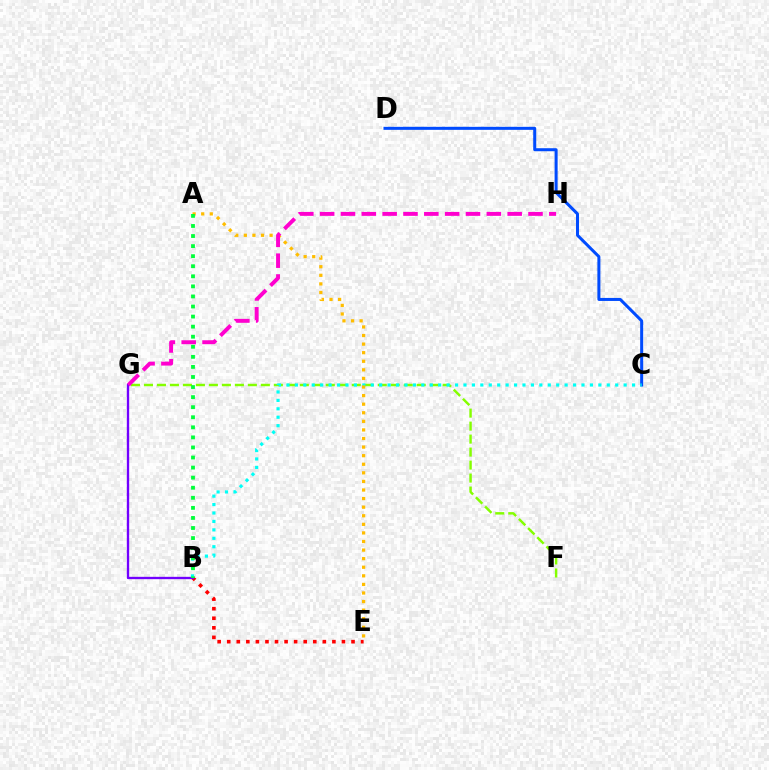{('C', 'D'): [{'color': '#004bff', 'line_style': 'solid', 'thickness': 2.17}], ('B', 'E'): [{'color': '#ff0000', 'line_style': 'dotted', 'thickness': 2.6}], ('B', 'G'): [{'color': '#7200ff', 'line_style': 'solid', 'thickness': 1.68}], ('F', 'G'): [{'color': '#84ff00', 'line_style': 'dashed', 'thickness': 1.76}], ('B', 'C'): [{'color': '#00fff6', 'line_style': 'dotted', 'thickness': 2.29}], ('A', 'E'): [{'color': '#ffbd00', 'line_style': 'dotted', 'thickness': 2.33}], ('G', 'H'): [{'color': '#ff00cf', 'line_style': 'dashed', 'thickness': 2.83}], ('A', 'B'): [{'color': '#00ff39', 'line_style': 'dotted', 'thickness': 2.74}]}